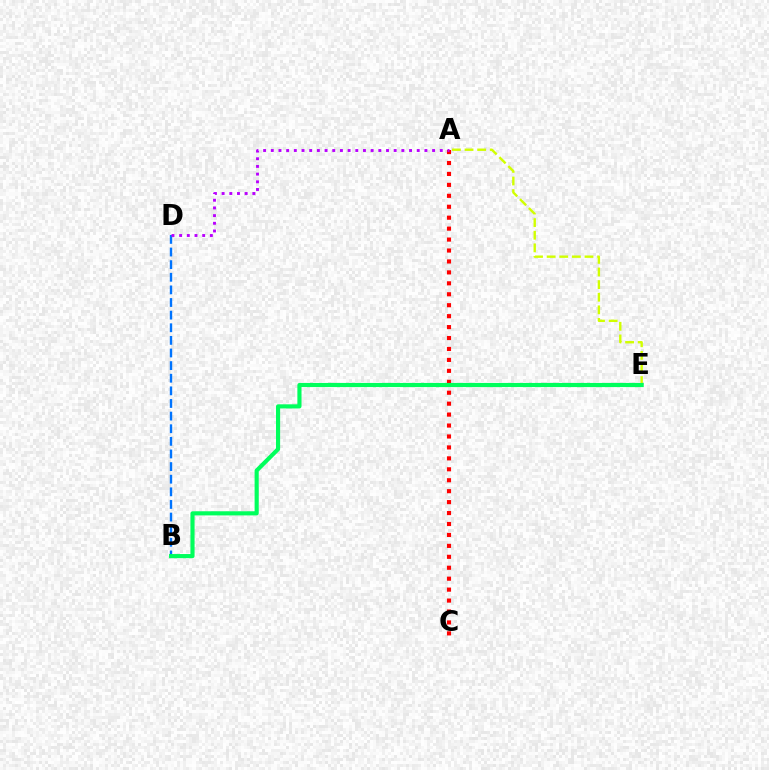{('A', 'C'): [{'color': '#ff0000', 'line_style': 'dotted', 'thickness': 2.97}], ('A', 'E'): [{'color': '#d1ff00', 'line_style': 'dashed', 'thickness': 1.71}], ('B', 'D'): [{'color': '#0074ff', 'line_style': 'dashed', 'thickness': 1.71}], ('B', 'E'): [{'color': '#00ff5c', 'line_style': 'solid', 'thickness': 2.98}], ('A', 'D'): [{'color': '#b900ff', 'line_style': 'dotted', 'thickness': 2.09}]}